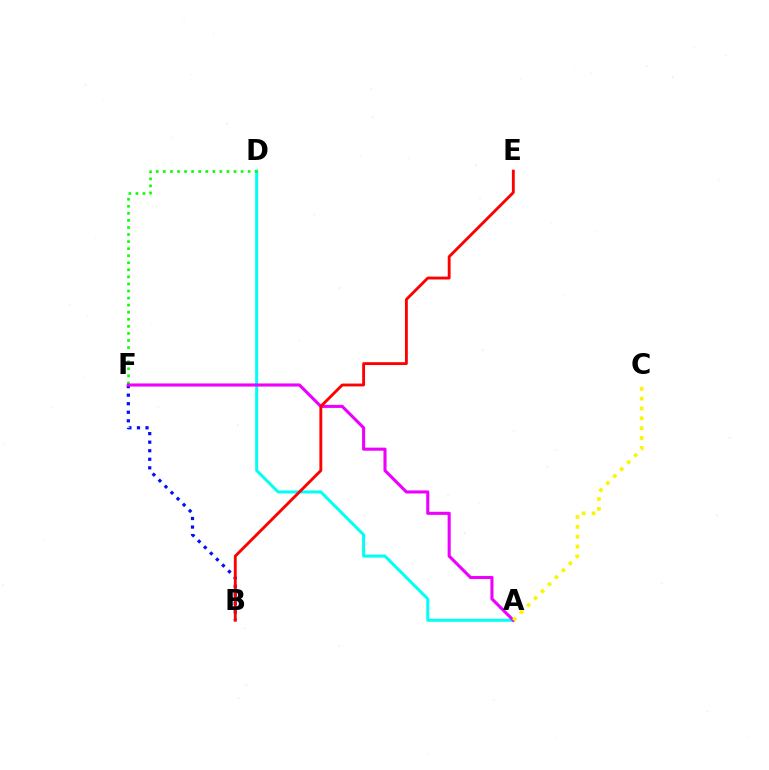{('A', 'D'): [{'color': '#00fff6', 'line_style': 'solid', 'thickness': 2.16}], ('B', 'F'): [{'color': '#0010ff', 'line_style': 'dotted', 'thickness': 2.32}], ('D', 'F'): [{'color': '#08ff00', 'line_style': 'dotted', 'thickness': 1.92}], ('A', 'F'): [{'color': '#ee00ff', 'line_style': 'solid', 'thickness': 2.23}], ('A', 'C'): [{'color': '#fcf500', 'line_style': 'dotted', 'thickness': 2.67}], ('B', 'E'): [{'color': '#ff0000', 'line_style': 'solid', 'thickness': 2.06}]}